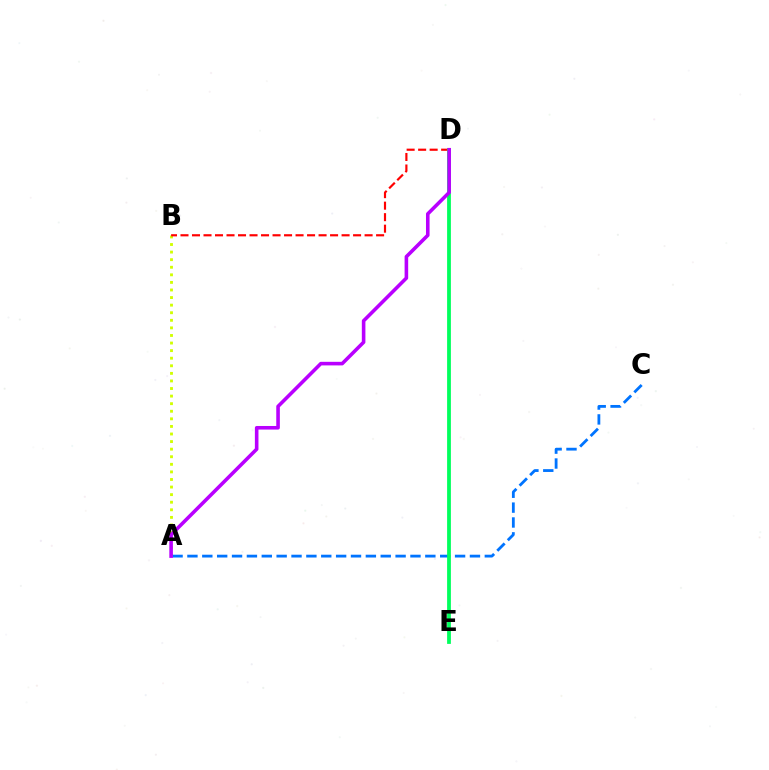{('A', 'B'): [{'color': '#d1ff00', 'line_style': 'dotted', 'thickness': 2.06}], ('B', 'D'): [{'color': '#ff0000', 'line_style': 'dashed', 'thickness': 1.56}], ('A', 'C'): [{'color': '#0074ff', 'line_style': 'dashed', 'thickness': 2.02}], ('D', 'E'): [{'color': '#00ff5c', 'line_style': 'solid', 'thickness': 2.72}], ('A', 'D'): [{'color': '#b900ff', 'line_style': 'solid', 'thickness': 2.58}]}